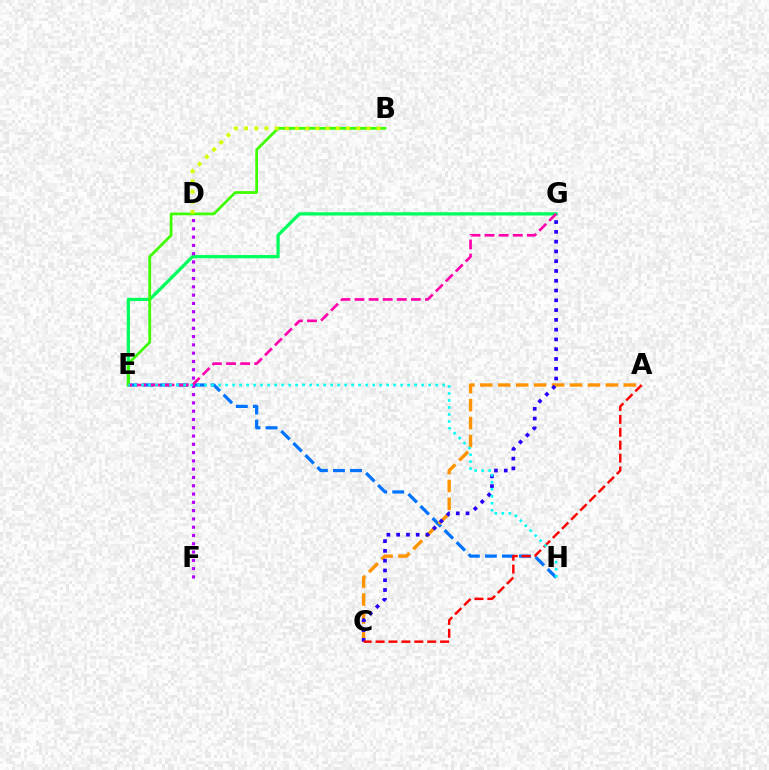{('E', 'G'): [{'color': '#00ff5c', 'line_style': 'solid', 'thickness': 2.34}, {'color': '#ff00ac', 'line_style': 'dashed', 'thickness': 1.92}], ('E', 'H'): [{'color': '#0074ff', 'line_style': 'dashed', 'thickness': 2.31}, {'color': '#00fff6', 'line_style': 'dotted', 'thickness': 1.9}], ('A', 'C'): [{'color': '#ff9400', 'line_style': 'dashed', 'thickness': 2.44}, {'color': '#ff0000', 'line_style': 'dashed', 'thickness': 1.75}], ('C', 'G'): [{'color': '#2500ff', 'line_style': 'dotted', 'thickness': 2.66}], ('D', 'F'): [{'color': '#b900ff', 'line_style': 'dotted', 'thickness': 2.25}], ('B', 'E'): [{'color': '#3dff00', 'line_style': 'solid', 'thickness': 1.98}], ('B', 'D'): [{'color': '#d1ff00', 'line_style': 'dotted', 'thickness': 2.77}]}